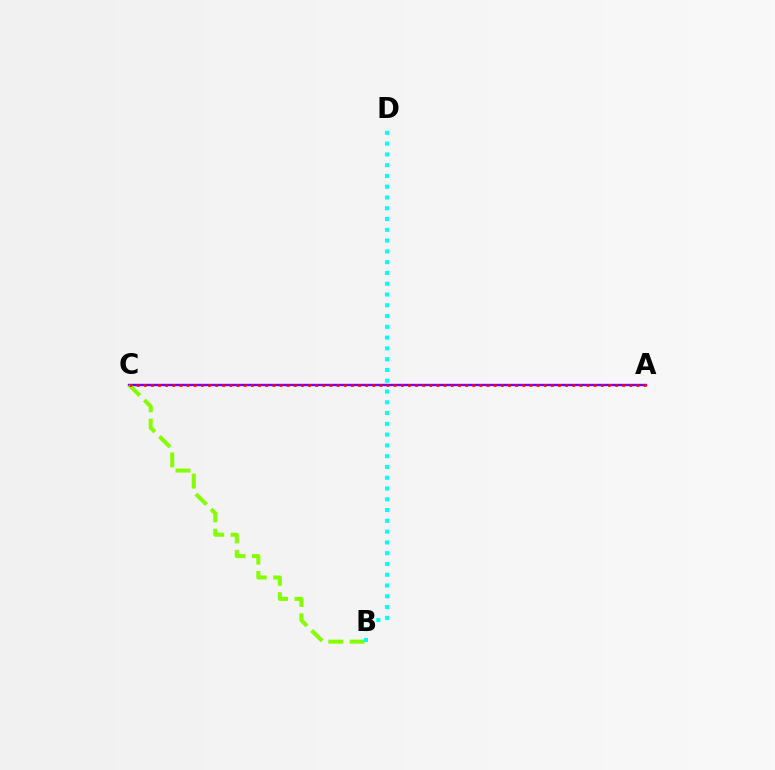{('A', 'C'): [{'color': '#7200ff', 'line_style': 'solid', 'thickness': 1.72}, {'color': '#ff0000', 'line_style': 'dotted', 'thickness': 1.94}], ('B', 'C'): [{'color': '#84ff00', 'line_style': 'dashed', 'thickness': 2.9}], ('B', 'D'): [{'color': '#00fff6', 'line_style': 'dotted', 'thickness': 2.93}]}